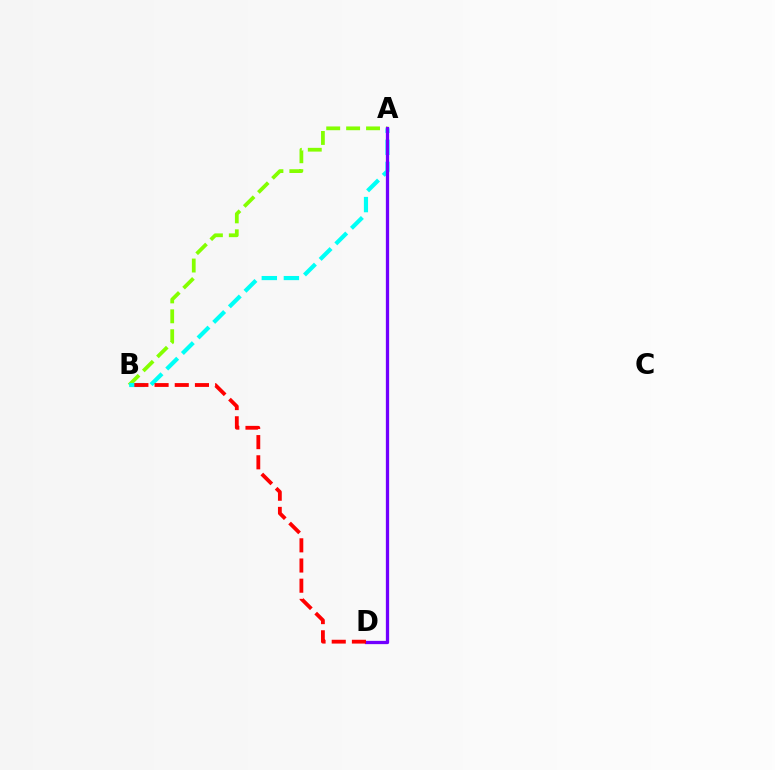{('A', 'B'): [{'color': '#84ff00', 'line_style': 'dashed', 'thickness': 2.71}, {'color': '#00fff6', 'line_style': 'dashed', 'thickness': 3.0}], ('A', 'D'): [{'color': '#7200ff', 'line_style': 'solid', 'thickness': 2.36}], ('B', 'D'): [{'color': '#ff0000', 'line_style': 'dashed', 'thickness': 2.74}]}